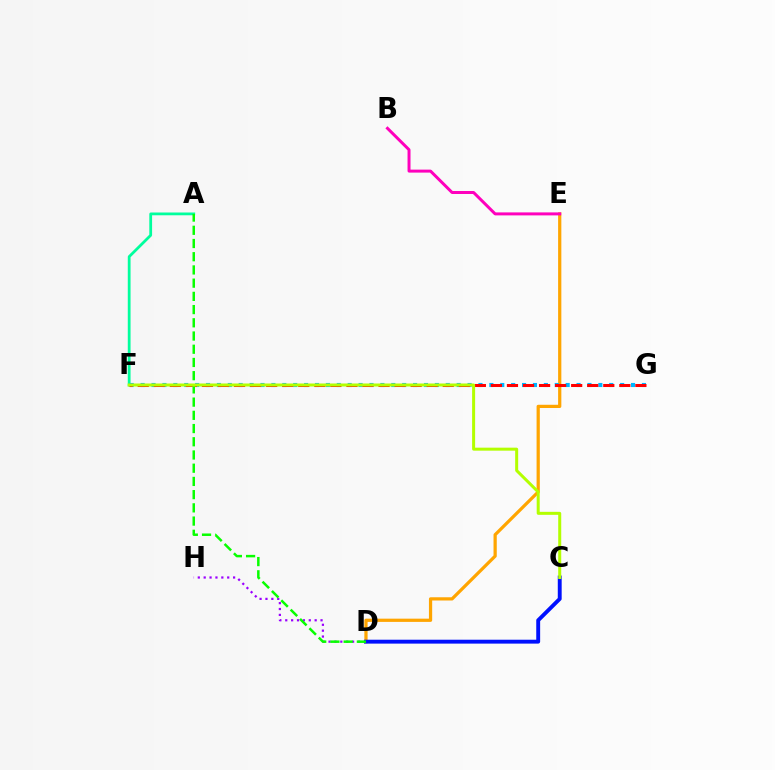{('D', 'E'): [{'color': '#ffa500', 'line_style': 'solid', 'thickness': 2.33}], ('A', 'F'): [{'color': '#00ff9d', 'line_style': 'solid', 'thickness': 2.0}], ('F', 'G'): [{'color': '#00b5ff', 'line_style': 'dotted', 'thickness': 2.96}, {'color': '#ff0000', 'line_style': 'dashed', 'thickness': 2.18}], ('D', 'H'): [{'color': '#9b00ff', 'line_style': 'dotted', 'thickness': 1.6}], ('C', 'D'): [{'color': '#0010ff', 'line_style': 'solid', 'thickness': 2.8}], ('B', 'E'): [{'color': '#ff00bd', 'line_style': 'solid', 'thickness': 2.15}], ('A', 'D'): [{'color': '#08ff00', 'line_style': 'dashed', 'thickness': 1.8}], ('C', 'F'): [{'color': '#b3ff00', 'line_style': 'solid', 'thickness': 2.16}]}